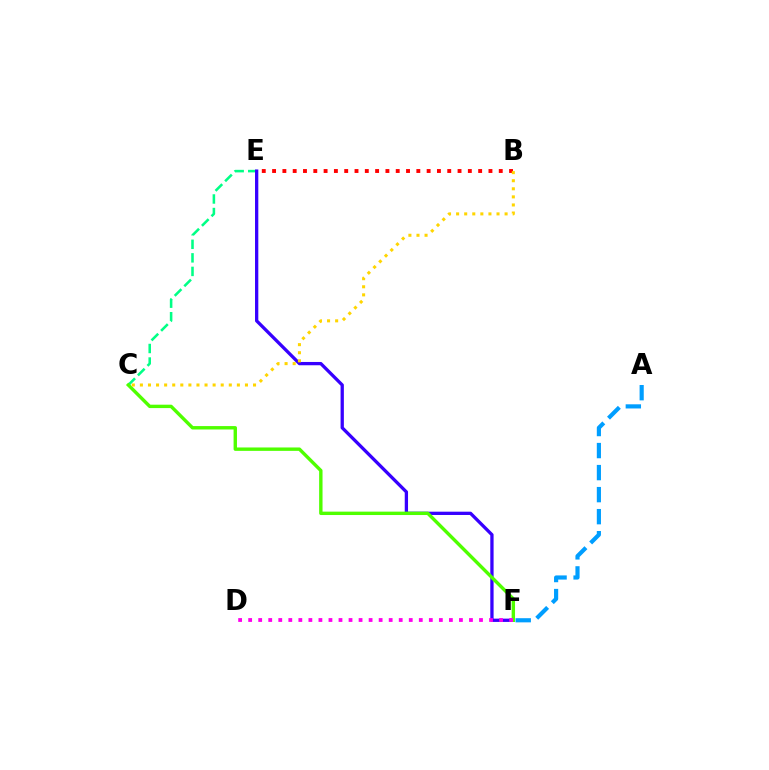{('C', 'E'): [{'color': '#00ff86', 'line_style': 'dashed', 'thickness': 1.84}], ('A', 'F'): [{'color': '#009eff', 'line_style': 'dashed', 'thickness': 2.99}], ('E', 'F'): [{'color': '#3700ff', 'line_style': 'solid', 'thickness': 2.37}], ('C', 'F'): [{'color': '#4fff00', 'line_style': 'solid', 'thickness': 2.45}], ('B', 'E'): [{'color': '#ff0000', 'line_style': 'dotted', 'thickness': 2.8}], ('D', 'F'): [{'color': '#ff00ed', 'line_style': 'dotted', 'thickness': 2.73}], ('B', 'C'): [{'color': '#ffd500', 'line_style': 'dotted', 'thickness': 2.2}]}